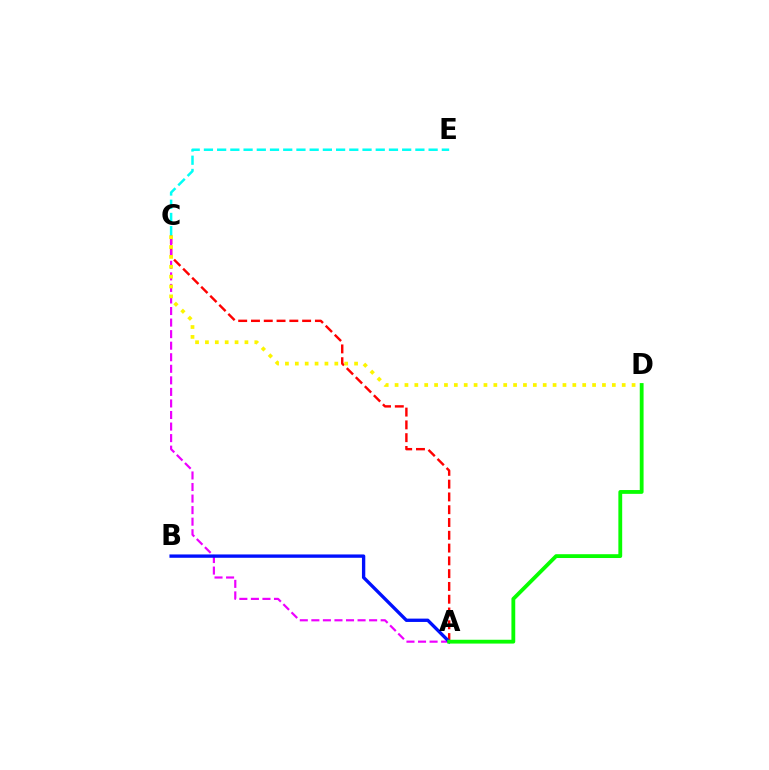{('A', 'C'): [{'color': '#ff0000', 'line_style': 'dashed', 'thickness': 1.74}, {'color': '#ee00ff', 'line_style': 'dashed', 'thickness': 1.57}], ('C', 'D'): [{'color': '#fcf500', 'line_style': 'dotted', 'thickness': 2.68}], ('A', 'B'): [{'color': '#0010ff', 'line_style': 'solid', 'thickness': 2.4}], ('C', 'E'): [{'color': '#00fff6', 'line_style': 'dashed', 'thickness': 1.8}], ('A', 'D'): [{'color': '#08ff00', 'line_style': 'solid', 'thickness': 2.75}]}